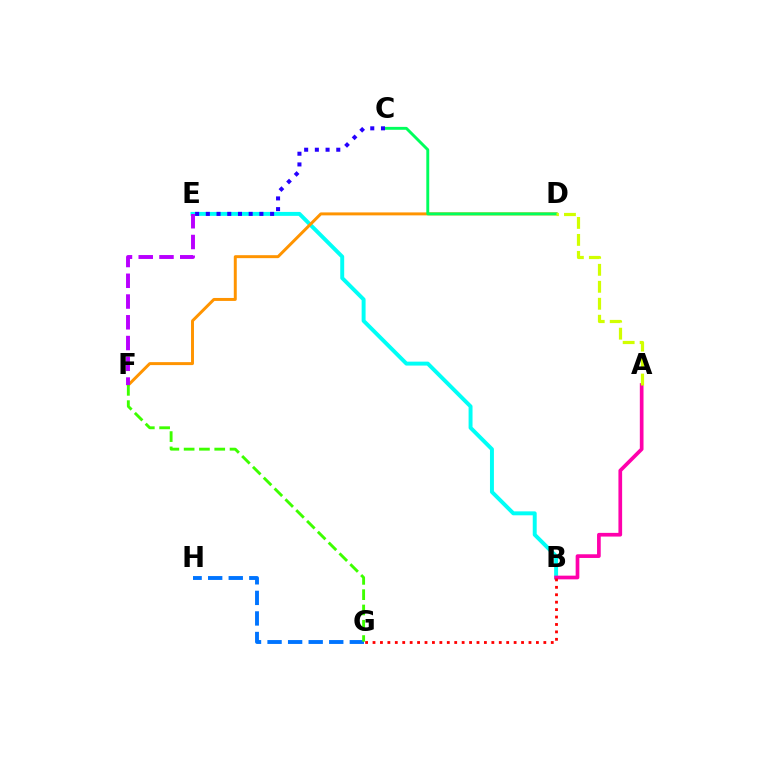{('B', 'E'): [{'color': '#00fff6', 'line_style': 'solid', 'thickness': 2.84}], ('G', 'H'): [{'color': '#0074ff', 'line_style': 'dashed', 'thickness': 2.79}], ('D', 'F'): [{'color': '#ff9400', 'line_style': 'solid', 'thickness': 2.13}], ('C', 'D'): [{'color': '#00ff5c', 'line_style': 'solid', 'thickness': 2.09}], ('F', 'G'): [{'color': '#3dff00', 'line_style': 'dashed', 'thickness': 2.08}], ('E', 'F'): [{'color': '#b900ff', 'line_style': 'dashed', 'thickness': 2.82}], ('A', 'B'): [{'color': '#ff00ac', 'line_style': 'solid', 'thickness': 2.66}], ('B', 'G'): [{'color': '#ff0000', 'line_style': 'dotted', 'thickness': 2.02}], ('C', 'E'): [{'color': '#2500ff', 'line_style': 'dotted', 'thickness': 2.91}], ('A', 'D'): [{'color': '#d1ff00', 'line_style': 'dashed', 'thickness': 2.31}]}